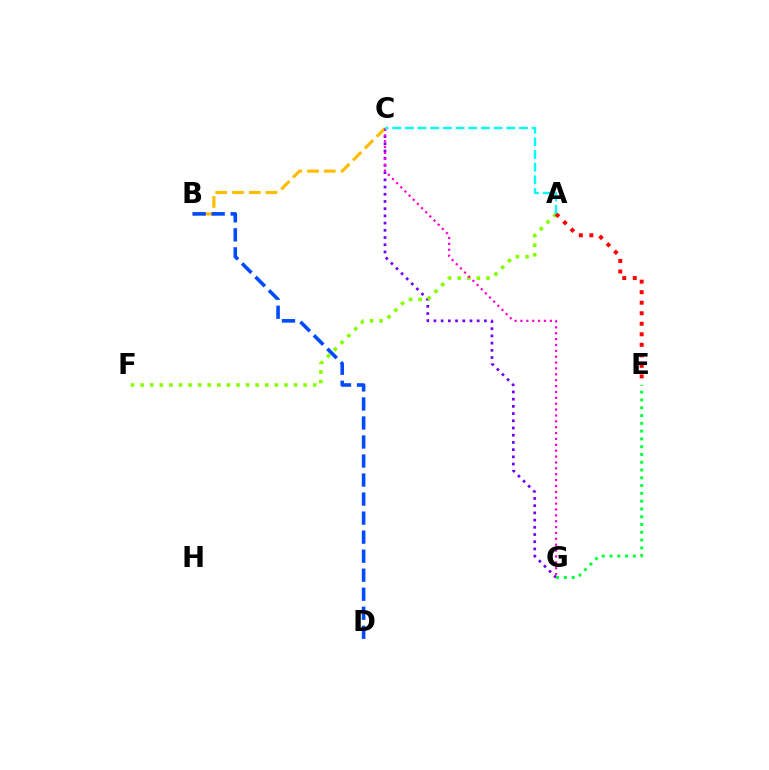{('C', 'G'): [{'color': '#7200ff', 'line_style': 'dotted', 'thickness': 1.96}, {'color': '#ff00cf', 'line_style': 'dotted', 'thickness': 1.6}], ('B', 'C'): [{'color': '#ffbd00', 'line_style': 'dashed', 'thickness': 2.28}], ('A', 'F'): [{'color': '#84ff00', 'line_style': 'dotted', 'thickness': 2.6}], ('B', 'D'): [{'color': '#004bff', 'line_style': 'dashed', 'thickness': 2.58}], ('A', 'E'): [{'color': '#ff0000', 'line_style': 'dotted', 'thickness': 2.86}], ('E', 'G'): [{'color': '#00ff39', 'line_style': 'dotted', 'thickness': 2.11}], ('A', 'C'): [{'color': '#00fff6', 'line_style': 'dashed', 'thickness': 1.72}]}